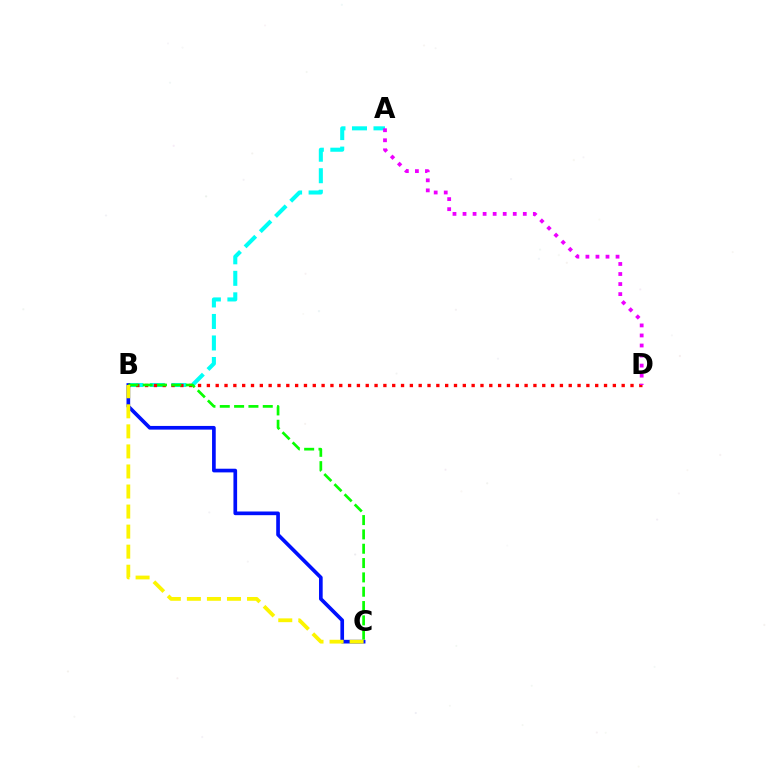{('A', 'B'): [{'color': '#00fff6', 'line_style': 'dashed', 'thickness': 2.92}], ('B', 'C'): [{'color': '#0010ff', 'line_style': 'solid', 'thickness': 2.65}, {'color': '#08ff00', 'line_style': 'dashed', 'thickness': 1.95}, {'color': '#fcf500', 'line_style': 'dashed', 'thickness': 2.72}], ('B', 'D'): [{'color': '#ff0000', 'line_style': 'dotted', 'thickness': 2.4}], ('A', 'D'): [{'color': '#ee00ff', 'line_style': 'dotted', 'thickness': 2.73}]}